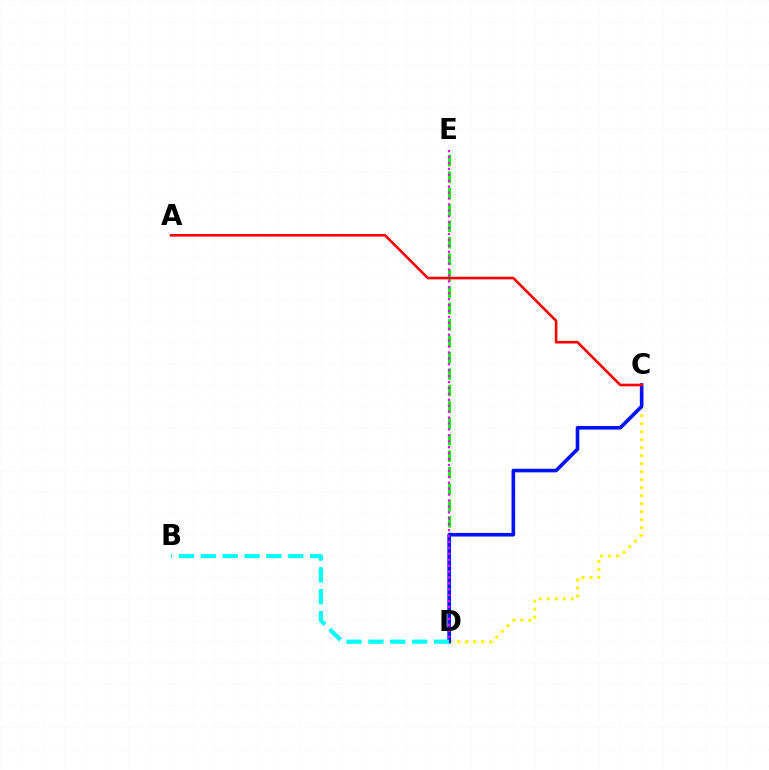{('D', 'E'): [{'color': '#08ff00', 'line_style': 'dashed', 'thickness': 2.23}, {'color': '#ee00ff', 'line_style': 'dotted', 'thickness': 1.61}], ('C', 'D'): [{'color': '#fcf500', 'line_style': 'dotted', 'thickness': 2.17}, {'color': '#0010ff', 'line_style': 'solid', 'thickness': 2.6}], ('B', 'D'): [{'color': '#00fff6', 'line_style': 'dashed', 'thickness': 2.97}], ('A', 'C'): [{'color': '#ff0000', 'line_style': 'solid', 'thickness': 1.88}]}